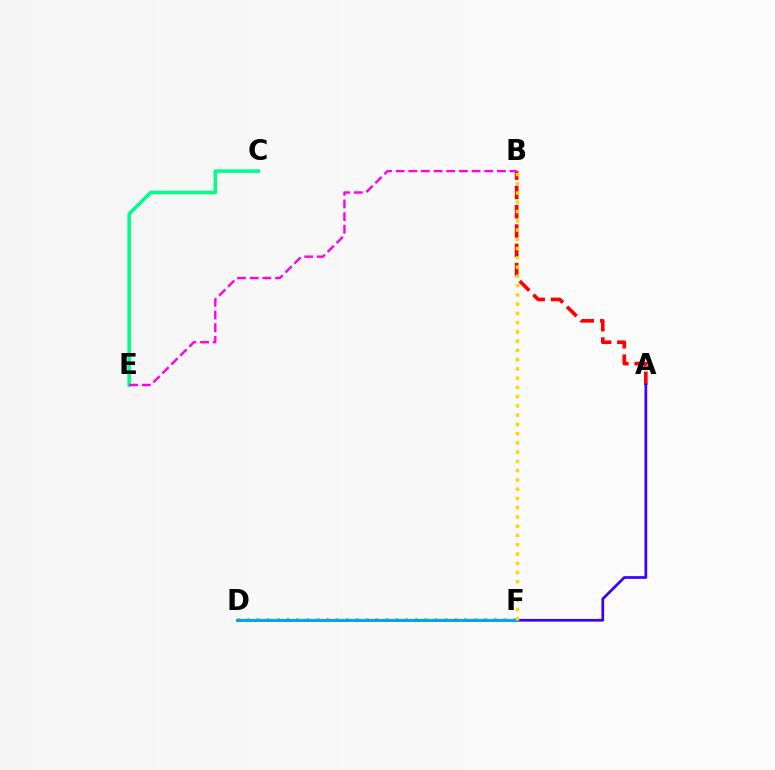{('D', 'F'): [{'color': '#4fff00', 'line_style': 'dotted', 'thickness': 2.68}, {'color': '#009eff', 'line_style': 'solid', 'thickness': 2.08}], ('A', 'B'): [{'color': '#ff0000', 'line_style': 'dashed', 'thickness': 2.63}], ('A', 'F'): [{'color': '#3700ff', 'line_style': 'solid', 'thickness': 1.95}], ('B', 'F'): [{'color': '#ffd500', 'line_style': 'dotted', 'thickness': 2.51}], ('C', 'E'): [{'color': '#00ff86', 'line_style': 'solid', 'thickness': 2.53}], ('B', 'E'): [{'color': '#ff00ed', 'line_style': 'dashed', 'thickness': 1.72}]}